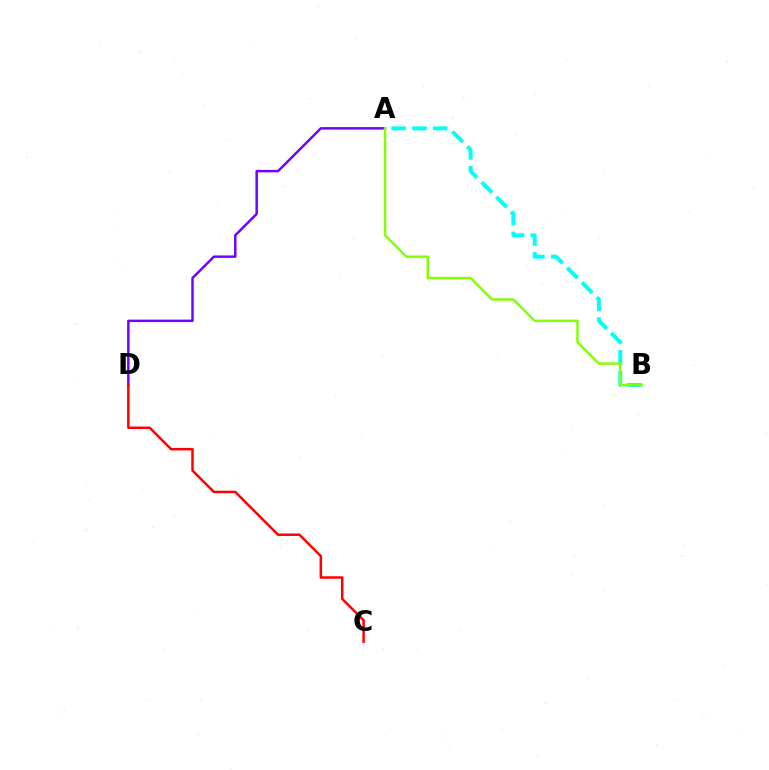{('A', 'B'): [{'color': '#00fff6', 'line_style': 'dashed', 'thickness': 2.83}, {'color': '#84ff00', 'line_style': 'solid', 'thickness': 1.76}], ('A', 'D'): [{'color': '#7200ff', 'line_style': 'solid', 'thickness': 1.77}], ('C', 'D'): [{'color': '#ff0000', 'line_style': 'solid', 'thickness': 1.79}]}